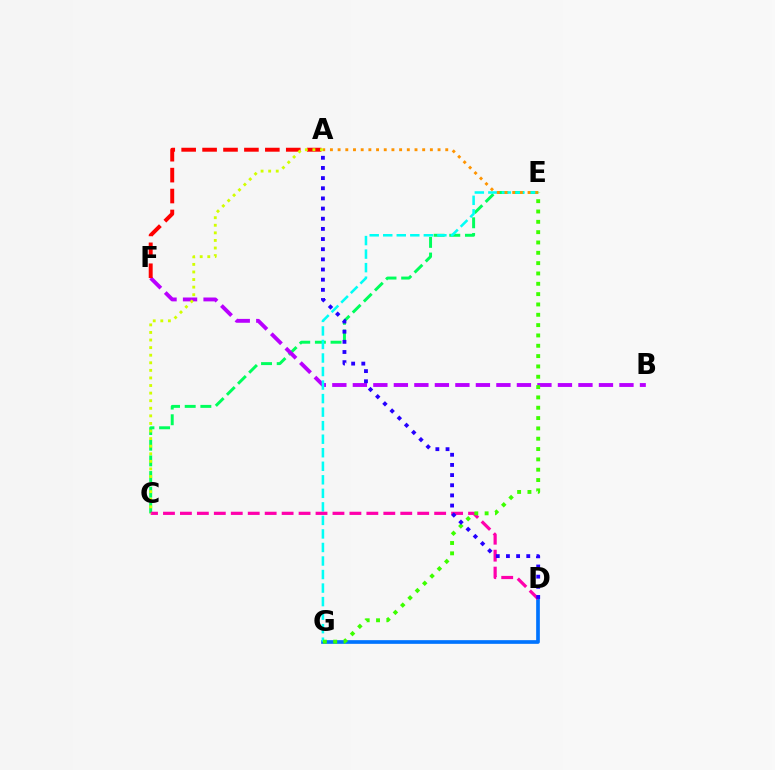{('D', 'G'): [{'color': '#0074ff', 'line_style': 'solid', 'thickness': 2.65}], ('C', 'E'): [{'color': '#00ff5c', 'line_style': 'dashed', 'thickness': 2.13}], ('B', 'F'): [{'color': '#b900ff', 'line_style': 'dashed', 'thickness': 2.79}], ('A', 'F'): [{'color': '#ff0000', 'line_style': 'dashed', 'thickness': 2.84}], ('E', 'G'): [{'color': '#00fff6', 'line_style': 'dashed', 'thickness': 1.84}, {'color': '#3dff00', 'line_style': 'dotted', 'thickness': 2.81}], ('A', 'E'): [{'color': '#ff9400', 'line_style': 'dotted', 'thickness': 2.09}], ('C', 'D'): [{'color': '#ff00ac', 'line_style': 'dashed', 'thickness': 2.3}], ('A', 'D'): [{'color': '#2500ff', 'line_style': 'dotted', 'thickness': 2.76}], ('A', 'C'): [{'color': '#d1ff00', 'line_style': 'dotted', 'thickness': 2.06}]}